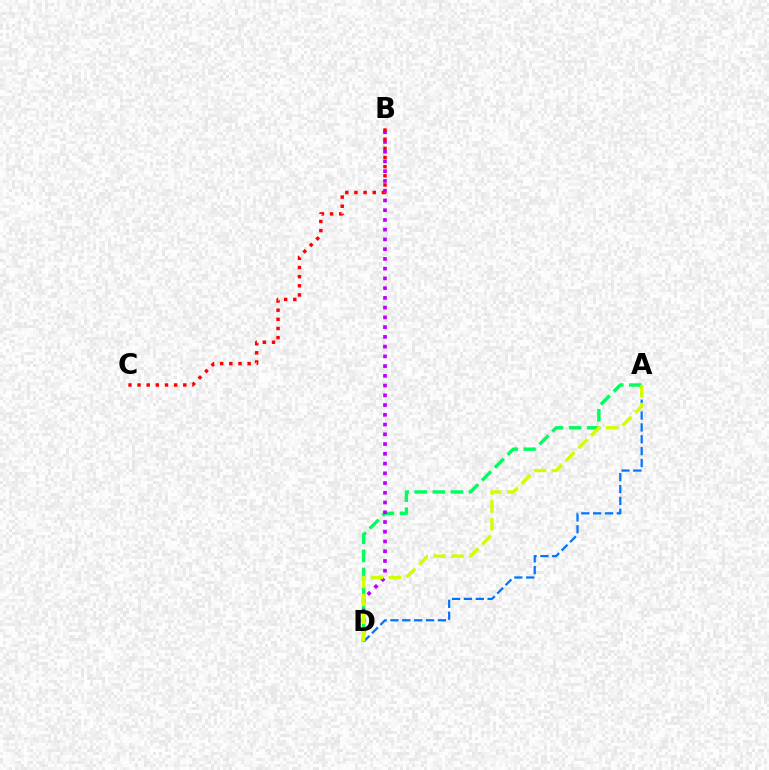{('A', 'D'): [{'color': '#00ff5c', 'line_style': 'dashed', 'thickness': 2.46}, {'color': '#0074ff', 'line_style': 'dashed', 'thickness': 1.61}, {'color': '#d1ff00', 'line_style': 'dashed', 'thickness': 2.43}], ('B', 'D'): [{'color': '#b900ff', 'line_style': 'dotted', 'thickness': 2.65}], ('B', 'C'): [{'color': '#ff0000', 'line_style': 'dotted', 'thickness': 2.49}]}